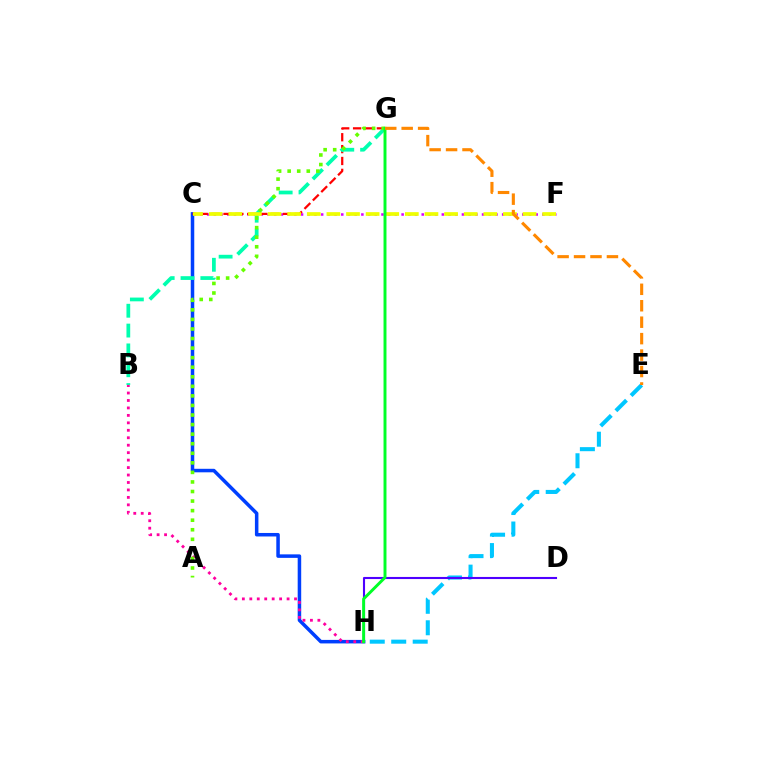{('C', 'H'): [{'color': '#003fff', 'line_style': 'solid', 'thickness': 2.53}], ('C', 'F'): [{'color': '#d600ff', 'line_style': 'dotted', 'thickness': 1.82}, {'color': '#eeff00', 'line_style': 'dashed', 'thickness': 2.66}], ('C', 'G'): [{'color': '#ff0000', 'line_style': 'dashed', 'thickness': 1.61}], ('B', 'G'): [{'color': '#00ffaf', 'line_style': 'dashed', 'thickness': 2.69}], ('E', 'H'): [{'color': '#00c7ff', 'line_style': 'dashed', 'thickness': 2.92}], ('D', 'H'): [{'color': '#4f00ff', 'line_style': 'solid', 'thickness': 1.51}], ('B', 'H'): [{'color': '#ff00a0', 'line_style': 'dotted', 'thickness': 2.03}], ('A', 'G'): [{'color': '#66ff00', 'line_style': 'dotted', 'thickness': 2.6}], ('G', 'H'): [{'color': '#00ff27', 'line_style': 'solid', 'thickness': 2.12}], ('E', 'G'): [{'color': '#ff8800', 'line_style': 'dashed', 'thickness': 2.23}]}